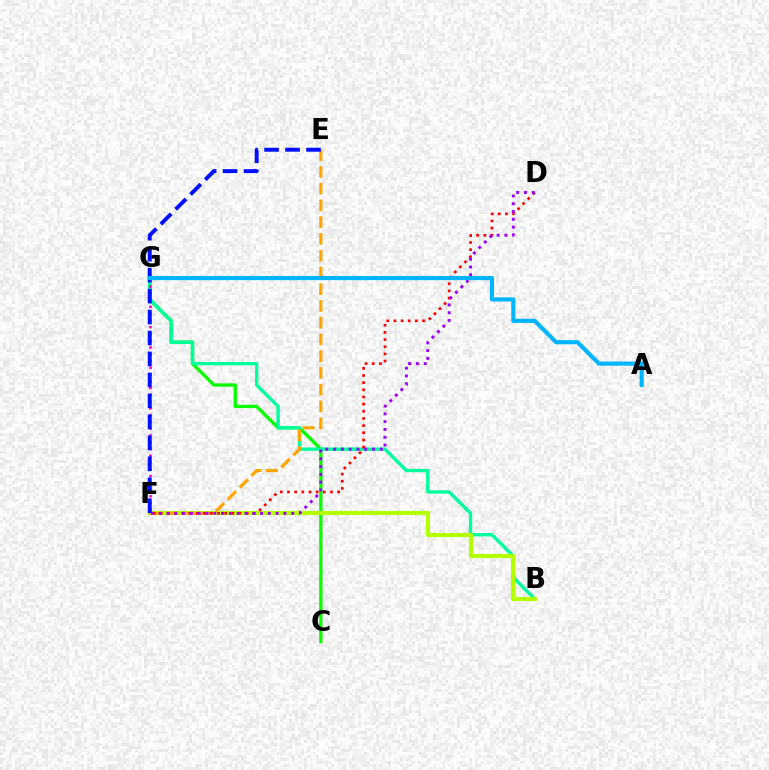{('C', 'G'): [{'color': '#08ff00', 'line_style': 'solid', 'thickness': 2.4}], ('B', 'G'): [{'color': '#00ff9d', 'line_style': 'solid', 'thickness': 2.41}], ('F', 'G'): [{'color': '#ff00bd', 'line_style': 'dotted', 'thickness': 1.84}], ('B', 'F'): [{'color': '#b3ff00', 'line_style': 'solid', 'thickness': 2.98}], ('E', 'F'): [{'color': '#ffa500', 'line_style': 'dashed', 'thickness': 2.28}, {'color': '#0010ff', 'line_style': 'dashed', 'thickness': 2.85}], ('D', 'F'): [{'color': '#ff0000', 'line_style': 'dotted', 'thickness': 1.95}, {'color': '#9b00ff', 'line_style': 'dotted', 'thickness': 2.12}], ('A', 'G'): [{'color': '#00b5ff', 'line_style': 'solid', 'thickness': 2.99}]}